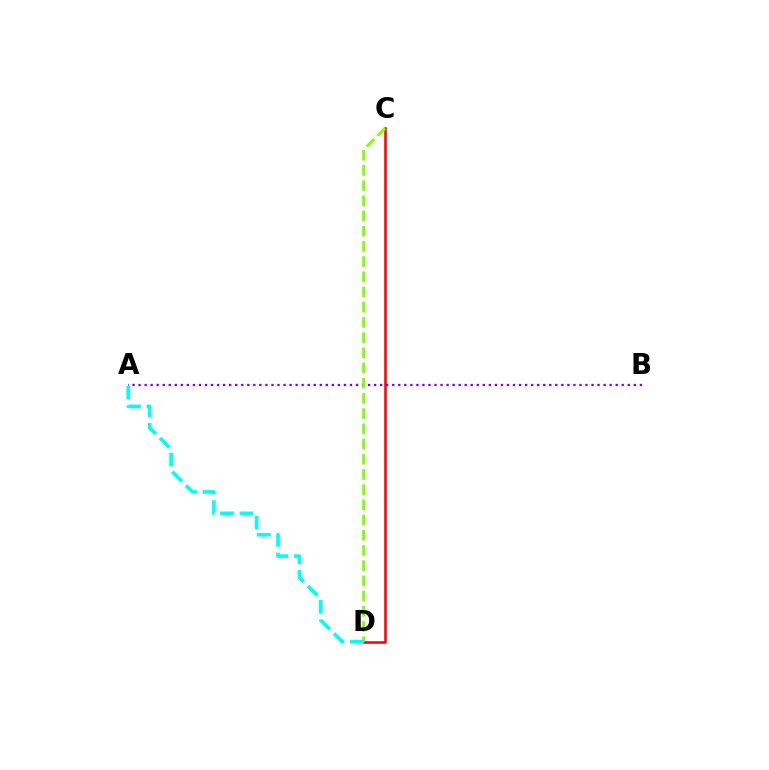{('C', 'D'): [{'color': '#ff0000', 'line_style': 'solid', 'thickness': 1.83}, {'color': '#84ff00', 'line_style': 'dashed', 'thickness': 2.07}], ('A', 'B'): [{'color': '#7200ff', 'line_style': 'dotted', 'thickness': 1.64}], ('A', 'D'): [{'color': '#00fff6', 'line_style': 'dashed', 'thickness': 2.64}]}